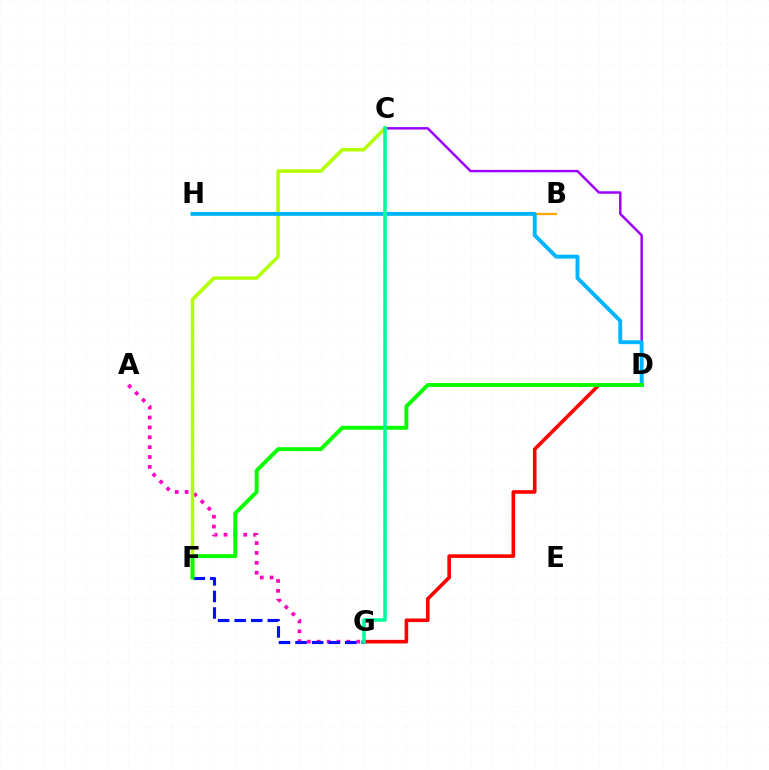{('A', 'G'): [{'color': '#ff00bd', 'line_style': 'dotted', 'thickness': 2.68}], ('C', 'D'): [{'color': '#9b00ff', 'line_style': 'solid', 'thickness': 1.76}], ('D', 'G'): [{'color': '#ff0000', 'line_style': 'solid', 'thickness': 2.6}], ('C', 'F'): [{'color': '#b3ff00', 'line_style': 'solid', 'thickness': 2.52}], ('B', 'H'): [{'color': '#ffa500', 'line_style': 'solid', 'thickness': 1.63}], ('F', 'G'): [{'color': '#0010ff', 'line_style': 'dashed', 'thickness': 2.25}], ('D', 'H'): [{'color': '#00b5ff', 'line_style': 'solid', 'thickness': 2.81}], ('D', 'F'): [{'color': '#08ff00', 'line_style': 'solid', 'thickness': 2.82}], ('C', 'G'): [{'color': '#00ff9d', 'line_style': 'solid', 'thickness': 2.56}]}